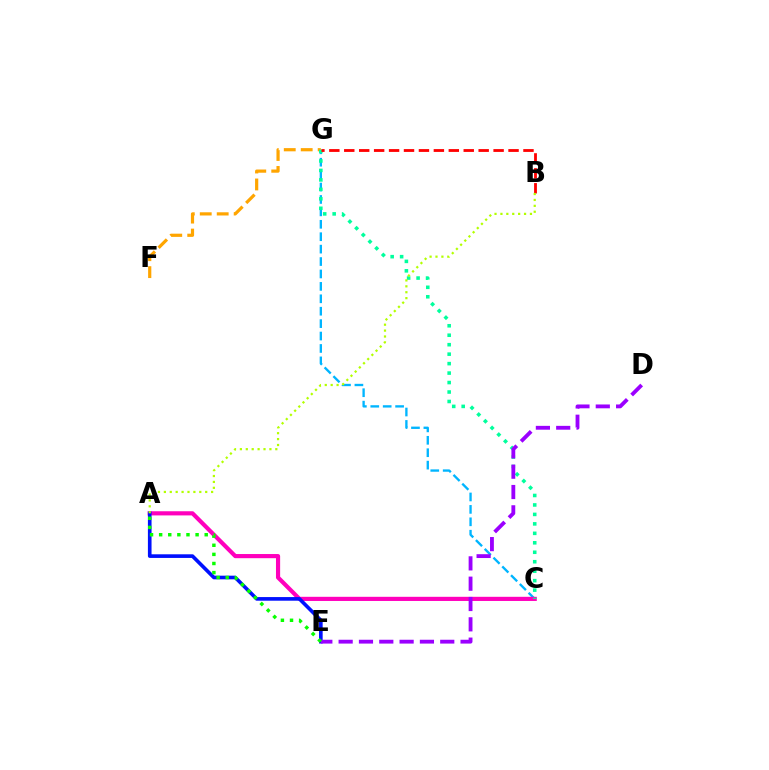{('C', 'G'): [{'color': '#00b5ff', 'line_style': 'dashed', 'thickness': 1.69}, {'color': '#00ff9d', 'line_style': 'dotted', 'thickness': 2.57}], ('A', 'C'): [{'color': '#ff00bd', 'line_style': 'solid', 'thickness': 2.99}], ('F', 'G'): [{'color': '#ffa500', 'line_style': 'dashed', 'thickness': 2.3}], ('A', 'E'): [{'color': '#0010ff', 'line_style': 'solid', 'thickness': 2.62}, {'color': '#08ff00', 'line_style': 'dotted', 'thickness': 2.48}], ('B', 'G'): [{'color': '#ff0000', 'line_style': 'dashed', 'thickness': 2.03}], ('A', 'B'): [{'color': '#b3ff00', 'line_style': 'dotted', 'thickness': 1.6}], ('D', 'E'): [{'color': '#9b00ff', 'line_style': 'dashed', 'thickness': 2.76}]}